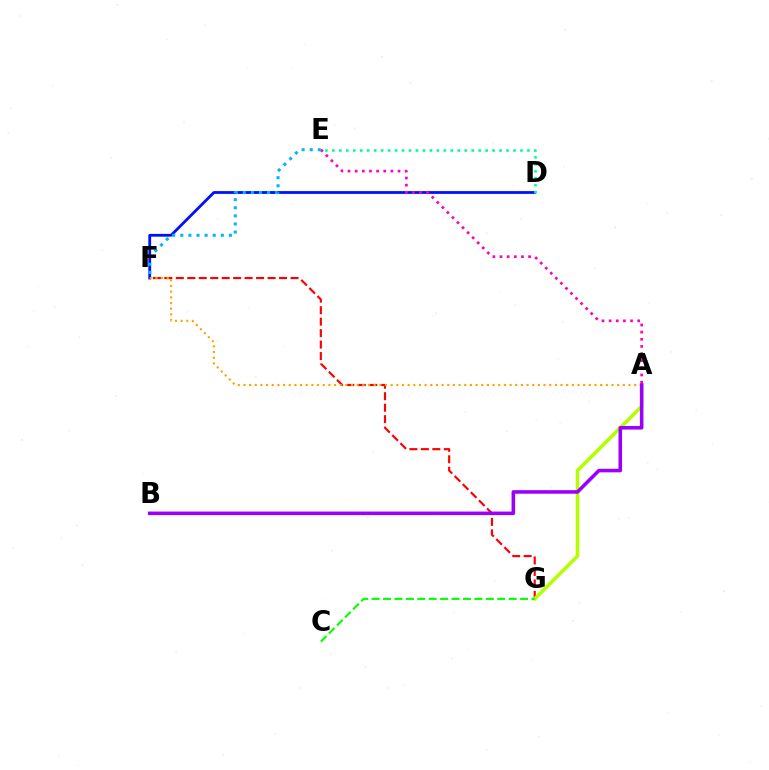{('F', 'G'): [{'color': '#ff0000', 'line_style': 'dashed', 'thickness': 1.56}], ('D', 'F'): [{'color': '#0010ff', 'line_style': 'solid', 'thickness': 2.01}], ('A', 'G'): [{'color': '#b3ff00', 'line_style': 'solid', 'thickness': 2.54}], ('A', 'E'): [{'color': '#ff00bd', 'line_style': 'dotted', 'thickness': 1.94}], ('A', 'F'): [{'color': '#ffa500', 'line_style': 'dotted', 'thickness': 1.54}], ('D', 'E'): [{'color': '#00ff9d', 'line_style': 'dotted', 'thickness': 1.89}], ('E', 'F'): [{'color': '#00b5ff', 'line_style': 'dotted', 'thickness': 2.2}], ('C', 'G'): [{'color': '#08ff00', 'line_style': 'dashed', 'thickness': 1.55}], ('A', 'B'): [{'color': '#9b00ff', 'line_style': 'solid', 'thickness': 2.57}]}